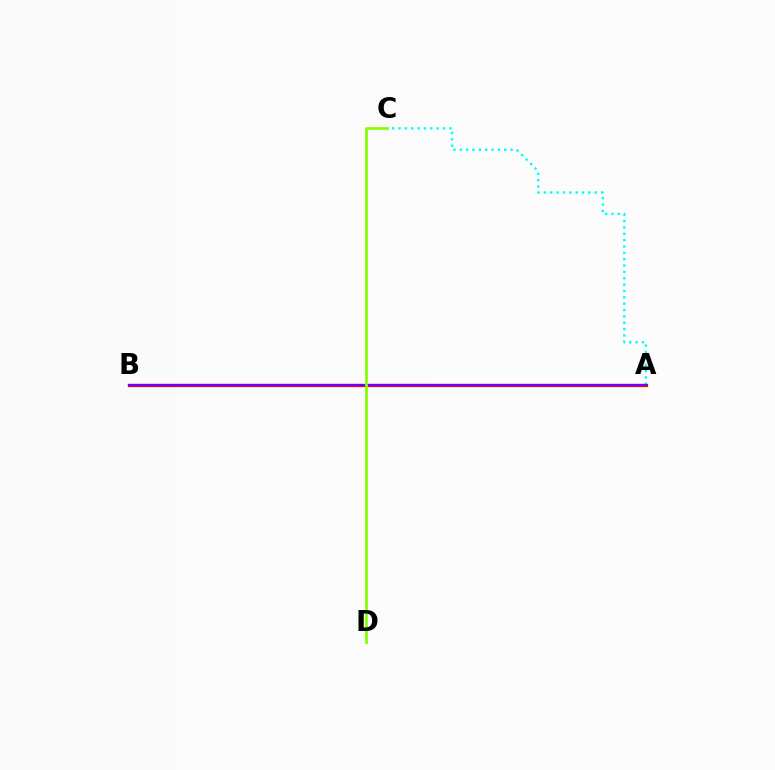{('A', 'C'): [{'color': '#00fff6', 'line_style': 'dotted', 'thickness': 1.73}], ('A', 'B'): [{'color': '#ff0000', 'line_style': 'solid', 'thickness': 2.3}, {'color': '#7200ff', 'line_style': 'solid', 'thickness': 1.6}], ('C', 'D'): [{'color': '#84ff00', 'line_style': 'solid', 'thickness': 1.94}]}